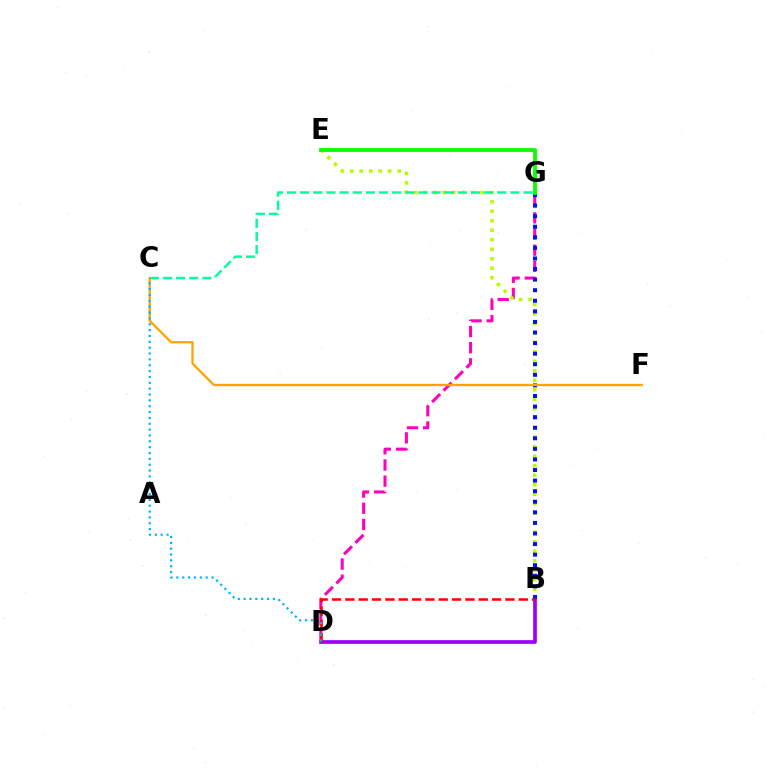{('B', 'D'): [{'color': '#9b00ff', 'line_style': 'solid', 'thickness': 2.66}, {'color': '#ff0000', 'line_style': 'dashed', 'thickness': 1.81}], ('D', 'G'): [{'color': '#ff00bd', 'line_style': 'dashed', 'thickness': 2.2}], ('B', 'E'): [{'color': '#b3ff00', 'line_style': 'dotted', 'thickness': 2.58}], ('B', 'G'): [{'color': '#0010ff', 'line_style': 'dotted', 'thickness': 2.87}], ('C', 'G'): [{'color': '#00ff9d', 'line_style': 'dashed', 'thickness': 1.79}], ('E', 'G'): [{'color': '#08ff00', 'line_style': 'solid', 'thickness': 2.75}], ('C', 'F'): [{'color': '#ffa500', 'line_style': 'solid', 'thickness': 1.66}], ('C', 'D'): [{'color': '#00b5ff', 'line_style': 'dotted', 'thickness': 1.59}]}